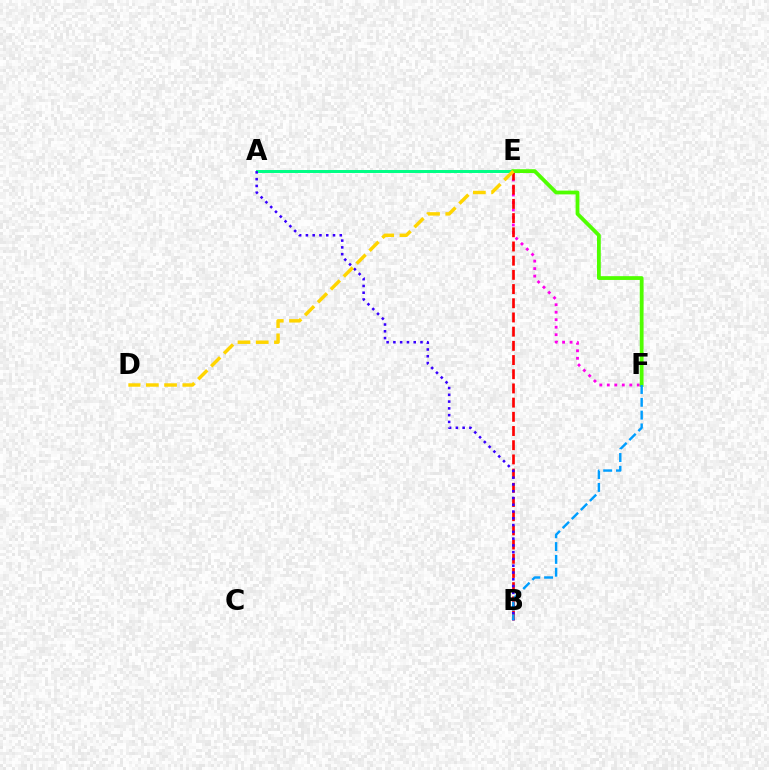{('A', 'E'): [{'color': '#00ff86', 'line_style': 'solid', 'thickness': 2.15}], ('E', 'F'): [{'color': '#ff00ed', 'line_style': 'dotted', 'thickness': 2.04}, {'color': '#4fff00', 'line_style': 'solid', 'thickness': 2.72}], ('B', 'E'): [{'color': '#ff0000', 'line_style': 'dashed', 'thickness': 1.93}], ('A', 'B'): [{'color': '#3700ff', 'line_style': 'dotted', 'thickness': 1.84}], ('D', 'E'): [{'color': '#ffd500', 'line_style': 'dashed', 'thickness': 2.48}], ('B', 'F'): [{'color': '#009eff', 'line_style': 'dashed', 'thickness': 1.74}]}